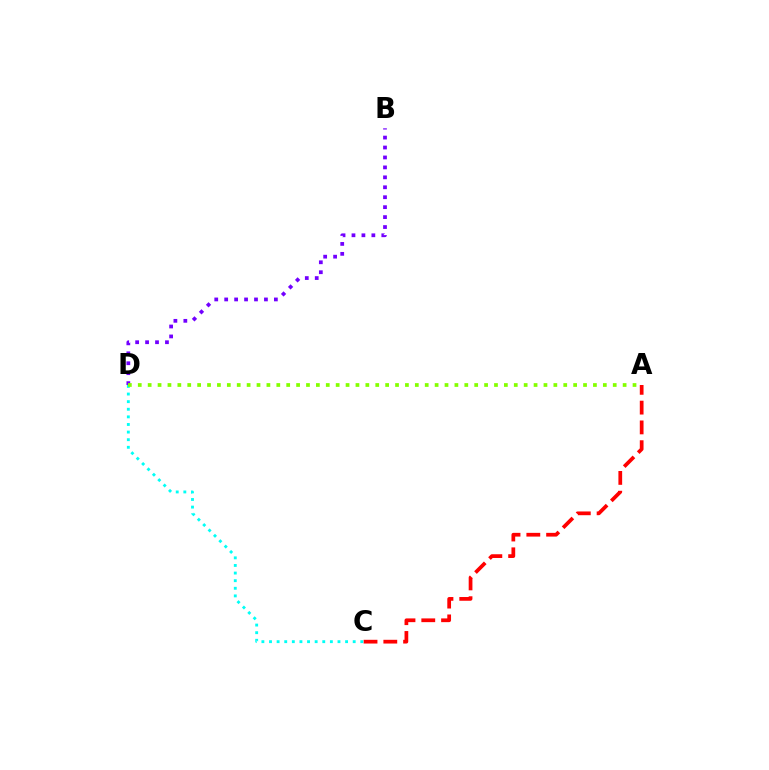{('B', 'D'): [{'color': '#7200ff', 'line_style': 'dotted', 'thickness': 2.7}], ('A', 'C'): [{'color': '#ff0000', 'line_style': 'dashed', 'thickness': 2.69}], ('C', 'D'): [{'color': '#00fff6', 'line_style': 'dotted', 'thickness': 2.07}], ('A', 'D'): [{'color': '#84ff00', 'line_style': 'dotted', 'thickness': 2.69}]}